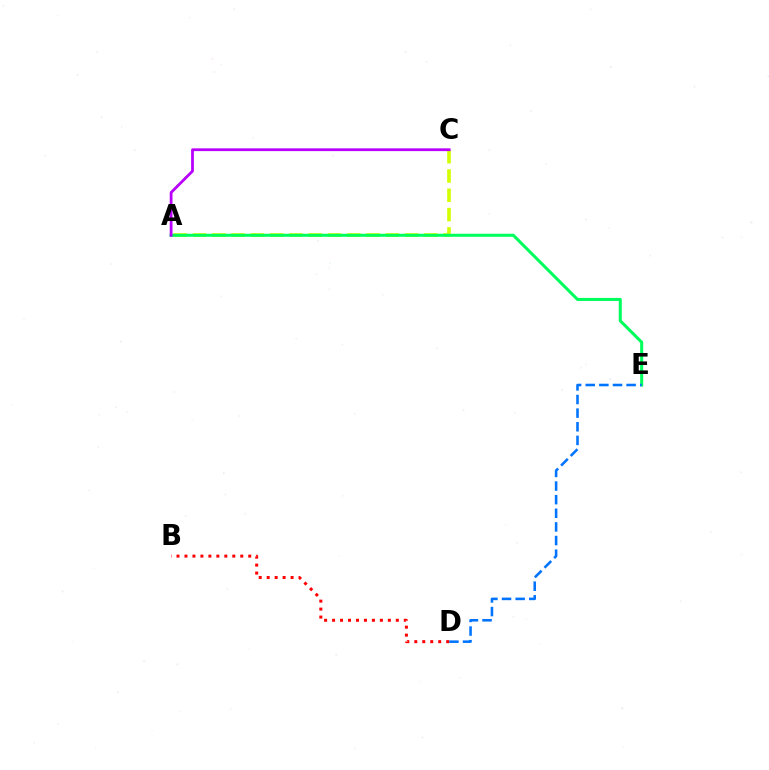{('A', 'C'): [{'color': '#d1ff00', 'line_style': 'dashed', 'thickness': 2.62}, {'color': '#b900ff', 'line_style': 'solid', 'thickness': 2.0}], ('A', 'E'): [{'color': '#00ff5c', 'line_style': 'solid', 'thickness': 2.19}], ('D', 'E'): [{'color': '#0074ff', 'line_style': 'dashed', 'thickness': 1.85}], ('B', 'D'): [{'color': '#ff0000', 'line_style': 'dotted', 'thickness': 2.17}]}